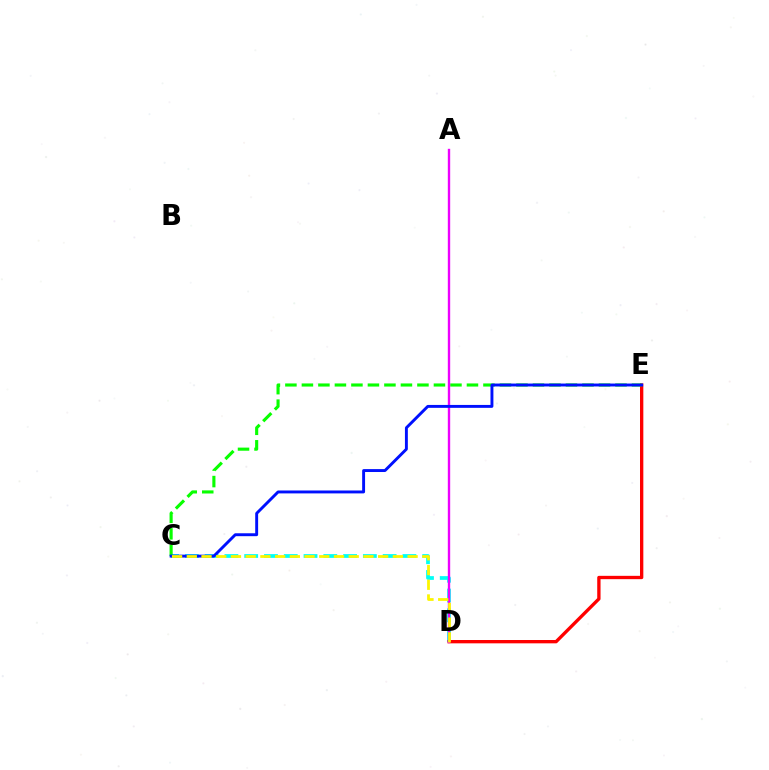{('C', 'D'): [{'color': '#00fff6', 'line_style': 'dashed', 'thickness': 2.69}, {'color': '#fcf500', 'line_style': 'dashed', 'thickness': 2.0}], ('D', 'E'): [{'color': '#ff0000', 'line_style': 'solid', 'thickness': 2.4}], ('C', 'E'): [{'color': '#08ff00', 'line_style': 'dashed', 'thickness': 2.24}, {'color': '#0010ff', 'line_style': 'solid', 'thickness': 2.1}], ('A', 'D'): [{'color': '#ee00ff', 'line_style': 'solid', 'thickness': 1.71}]}